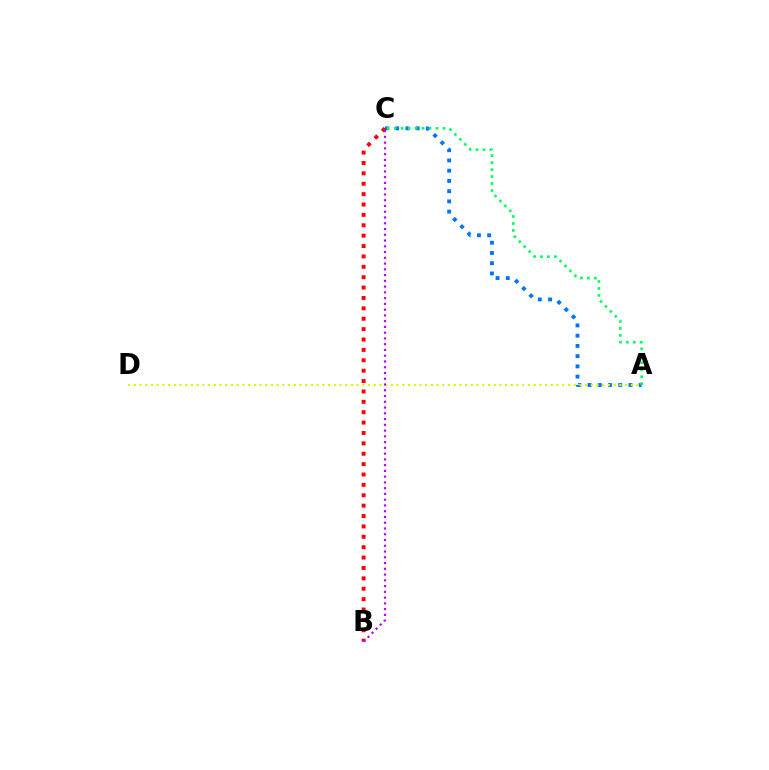{('A', 'C'): [{'color': '#0074ff', 'line_style': 'dotted', 'thickness': 2.78}, {'color': '#00ff5c', 'line_style': 'dotted', 'thickness': 1.89}], ('A', 'D'): [{'color': '#d1ff00', 'line_style': 'dotted', 'thickness': 1.55}], ('B', 'C'): [{'color': '#ff0000', 'line_style': 'dotted', 'thickness': 2.82}, {'color': '#b900ff', 'line_style': 'dotted', 'thickness': 1.56}]}